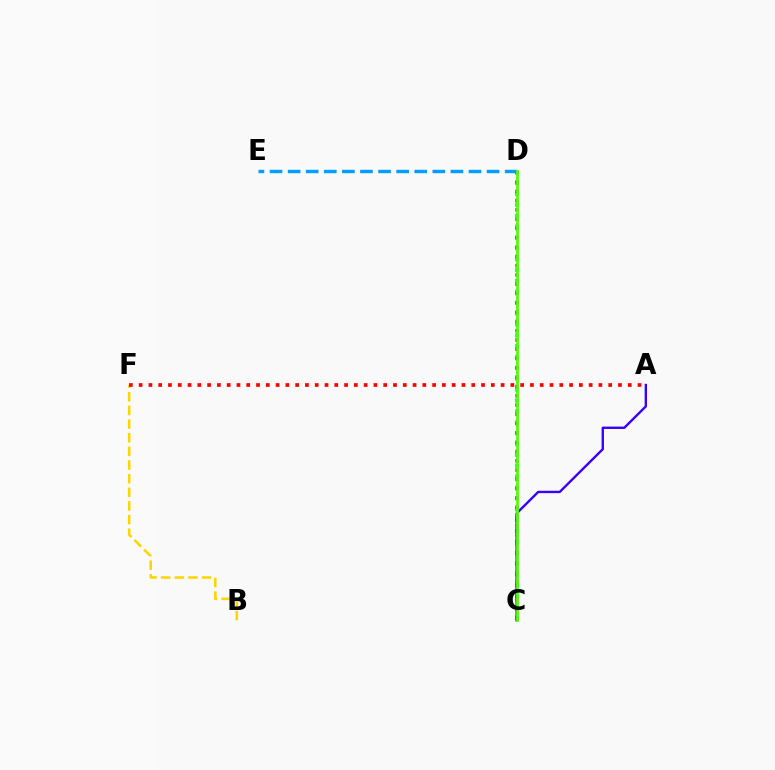{('C', 'D'): [{'color': '#00ff86', 'line_style': 'dotted', 'thickness': 2.95}, {'color': '#ff00ed', 'line_style': 'dotted', 'thickness': 2.52}, {'color': '#4fff00', 'line_style': 'solid', 'thickness': 1.97}], ('A', 'C'): [{'color': '#3700ff', 'line_style': 'solid', 'thickness': 1.71}], ('B', 'F'): [{'color': '#ffd500', 'line_style': 'dashed', 'thickness': 1.85}], ('D', 'E'): [{'color': '#009eff', 'line_style': 'dashed', 'thickness': 2.46}], ('A', 'F'): [{'color': '#ff0000', 'line_style': 'dotted', 'thickness': 2.66}]}